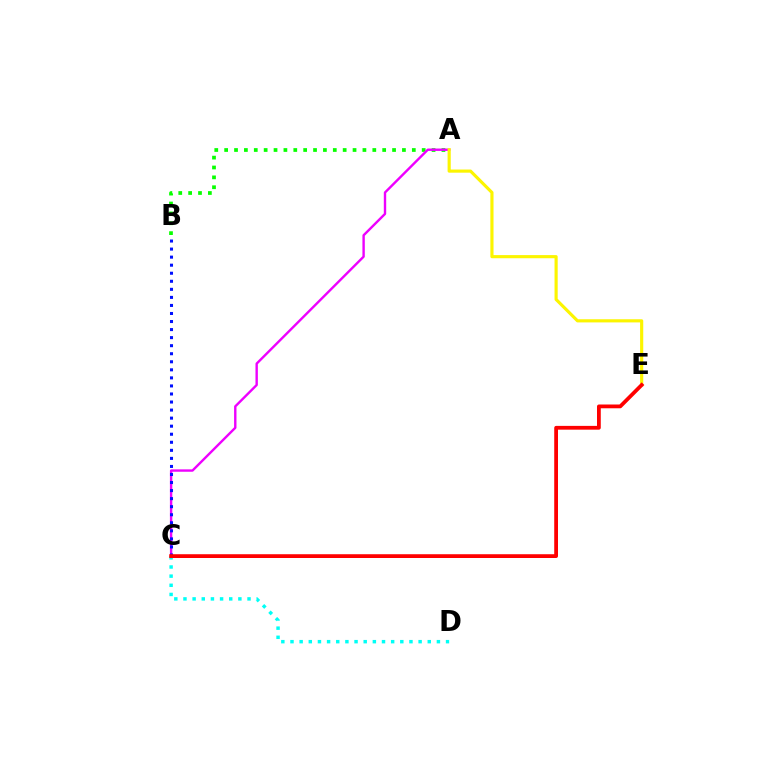{('A', 'B'): [{'color': '#08ff00', 'line_style': 'dotted', 'thickness': 2.68}], ('A', 'C'): [{'color': '#ee00ff', 'line_style': 'solid', 'thickness': 1.72}], ('A', 'E'): [{'color': '#fcf500', 'line_style': 'solid', 'thickness': 2.27}], ('C', 'D'): [{'color': '#00fff6', 'line_style': 'dotted', 'thickness': 2.49}], ('B', 'C'): [{'color': '#0010ff', 'line_style': 'dotted', 'thickness': 2.19}], ('C', 'E'): [{'color': '#ff0000', 'line_style': 'solid', 'thickness': 2.72}]}